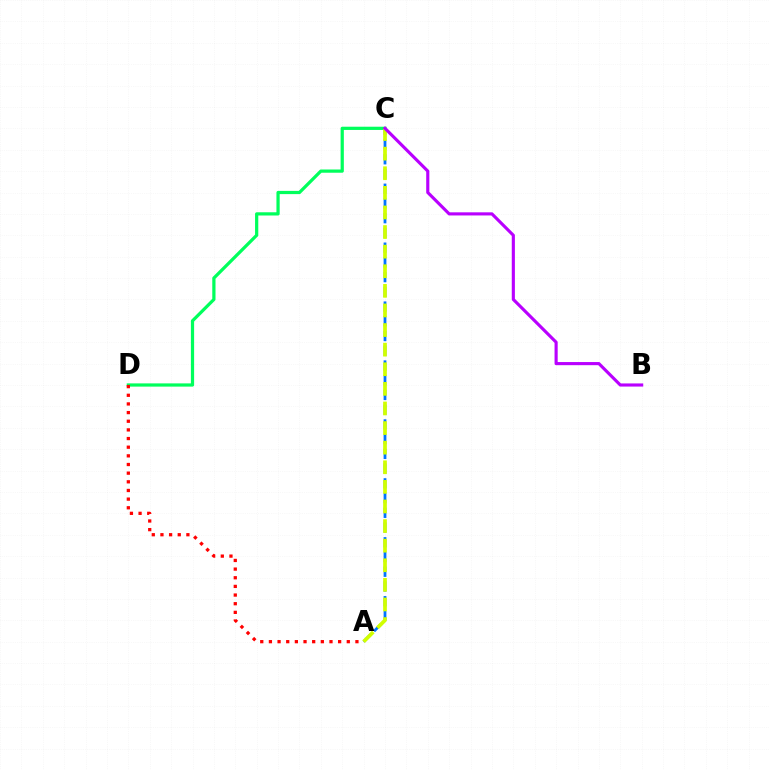{('C', 'D'): [{'color': '#00ff5c', 'line_style': 'solid', 'thickness': 2.32}], ('A', 'C'): [{'color': '#0074ff', 'line_style': 'dashed', 'thickness': 2.0}, {'color': '#d1ff00', 'line_style': 'dashed', 'thickness': 2.66}], ('A', 'D'): [{'color': '#ff0000', 'line_style': 'dotted', 'thickness': 2.35}], ('B', 'C'): [{'color': '#b900ff', 'line_style': 'solid', 'thickness': 2.25}]}